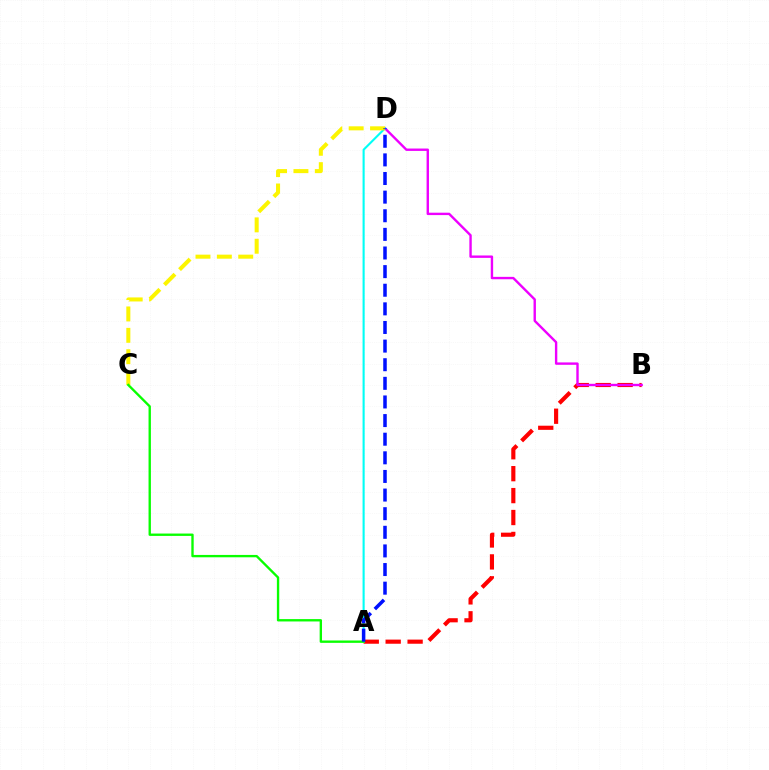{('A', 'B'): [{'color': '#ff0000', 'line_style': 'dashed', 'thickness': 2.98}], ('B', 'D'): [{'color': '#ee00ff', 'line_style': 'solid', 'thickness': 1.72}], ('A', 'D'): [{'color': '#00fff6', 'line_style': 'solid', 'thickness': 1.52}, {'color': '#0010ff', 'line_style': 'dashed', 'thickness': 2.53}], ('C', 'D'): [{'color': '#fcf500', 'line_style': 'dashed', 'thickness': 2.9}], ('A', 'C'): [{'color': '#08ff00', 'line_style': 'solid', 'thickness': 1.7}]}